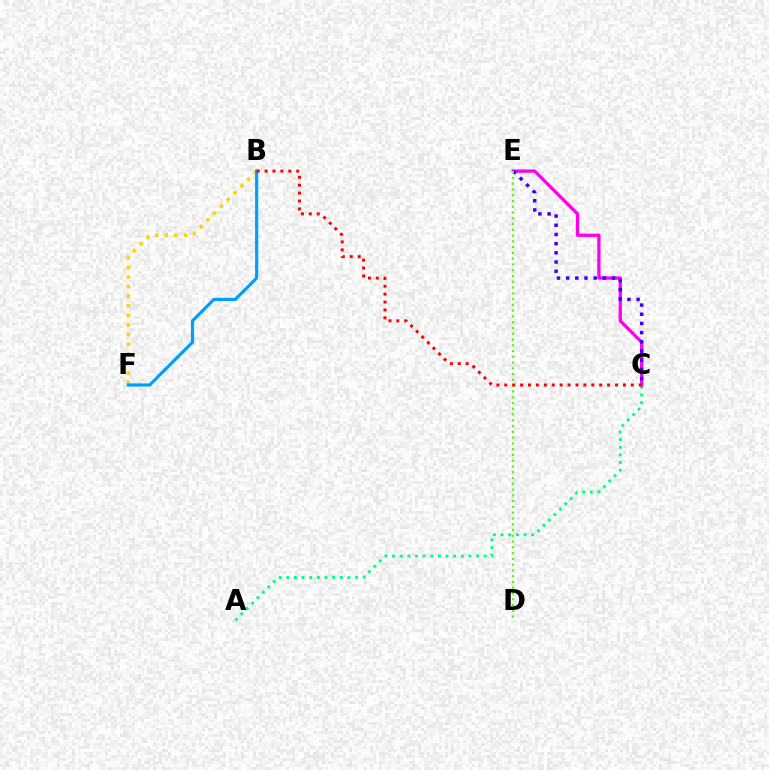{('B', 'F'): [{'color': '#ffd500', 'line_style': 'dotted', 'thickness': 2.61}, {'color': '#009eff', 'line_style': 'solid', 'thickness': 2.28}], ('A', 'C'): [{'color': '#00ff86', 'line_style': 'dotted', 'thickness': 2.08}], ('C', 'E'): [{'color': '#ff00ed', 'line_style': 'solid', 'thickness': 2.37}, {'color': '#3700ff', 'line_style': 'dotted', 'thickness': 2.5}], ('D', 'E'): [{'color': '#4fff00', 'line_style': 'dotted', 'thickness': 1.57}], ('B', 'C'): [{'color': '#ff0000', 'line_style': 'dotted', 'thickness': 2.15}]}